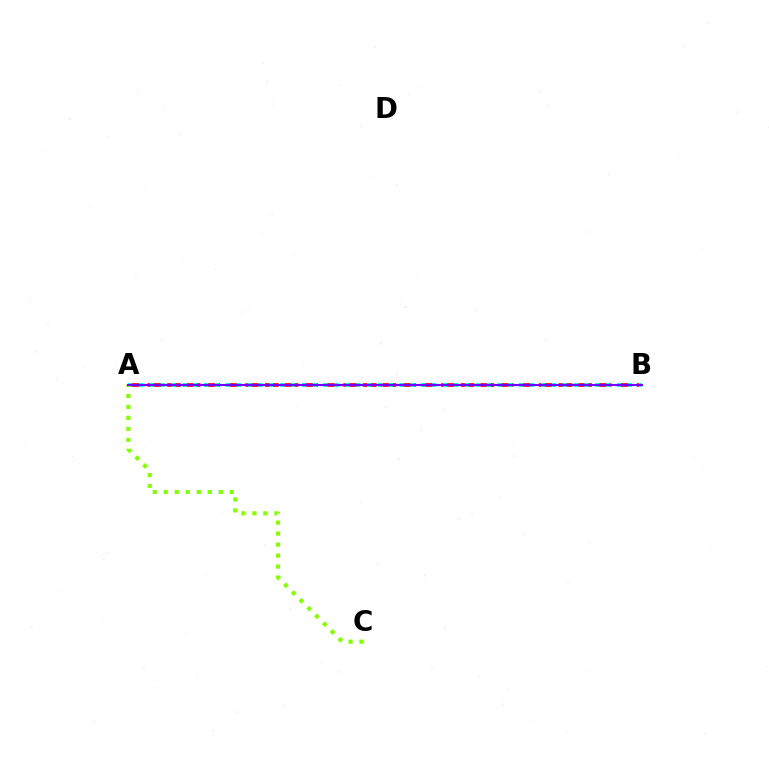{('A', 'B'): [{'color': '#ff0000', 'line_style': 'dashed', 'thickness': 2.66}, {'color': '#00fff6', 'line_style': 'dotted', 'thickness': 2.95}, {'color': '#7200ff', 'line_style': 'solid', 'thickness': 1.52}], ('A', 'C'): [{'color': '#84ff00', 'line_style': 'dotted', 'thickness': 2.99}]}